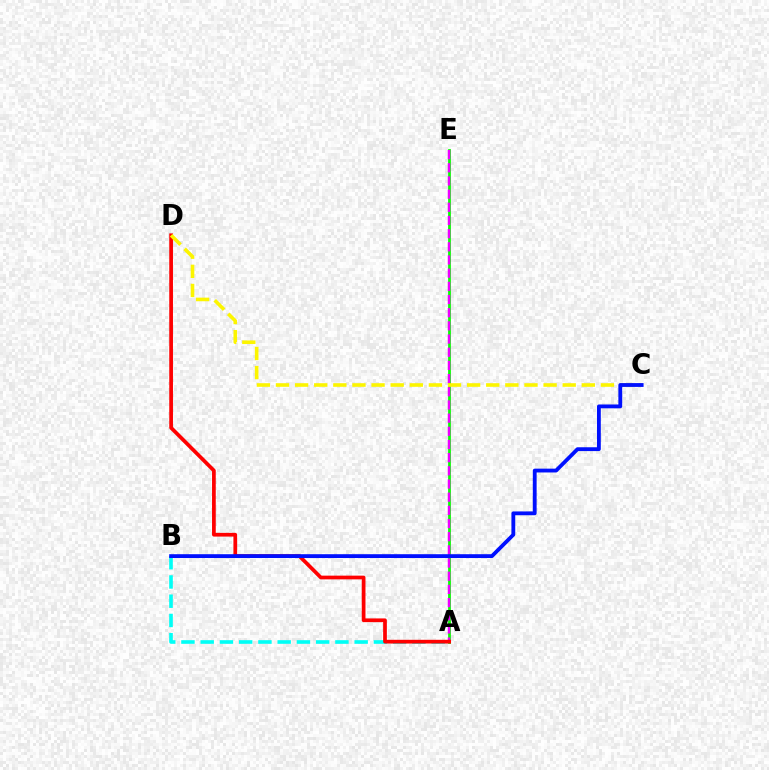{('A', 'E'): [{'color': '#08ff00', 'line_style': 'solid', 'thickness': 1.99}, {'color': '#ee00ff', 'line_style': 'dashed', 'thickness': 1.79}], ('A', 'B'): [{'color': '#00fff6', 'line_style': 'dashed', 'thickness': 2.61}], ('A', 'D'): [{'color': '#ff0000', 'line_style': 'solid', 'thickness': 2.68}], ('C', 'D'): [{'color': '#fcf500', 'line_style': 'dashed', 'thickness': 2.6}], ('B', 'C'): [{'color': '#0010ff', 'line_style': 'solid', 'thickness': 2.75}]}